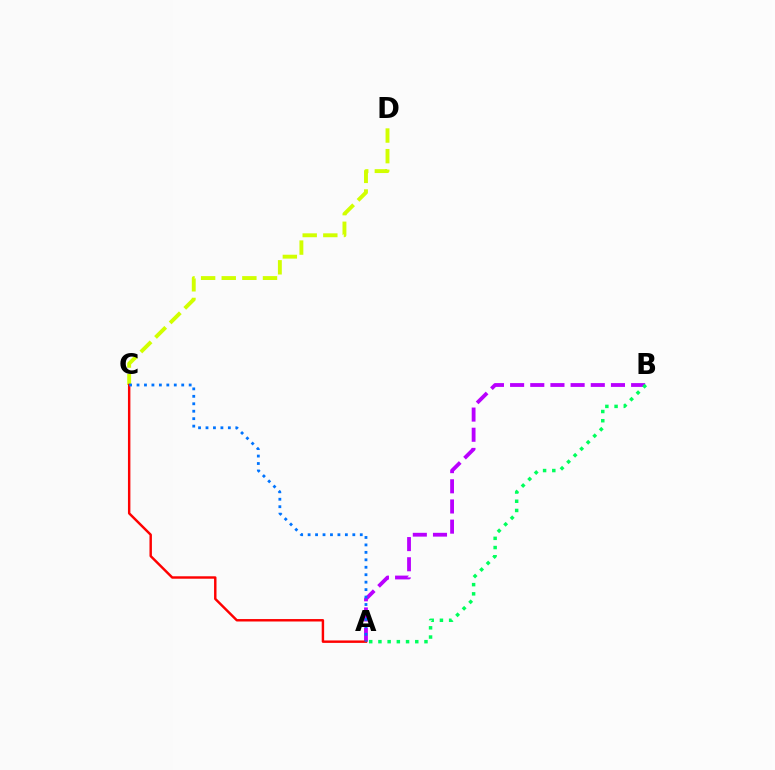{('C', 'D'): [{'color': '#d1ff00', 'line_style': 'dashed', 'thickness': 2.8}], ('A', 'B'): [{'color': '#b900ff', 'line_style': 'dashed', 'thickness': 2.74}, {'color': '#00ff5c', 'line_style': 'dotted', 'thickness': 2.5}], ('A', 'C'): [{'color': '#ff0000', 'line_style': 'solid', 'thickness': 1.76}, {'color': '#0074ff', 'line_style': 'dotted', 'thickness': 2.02}]}